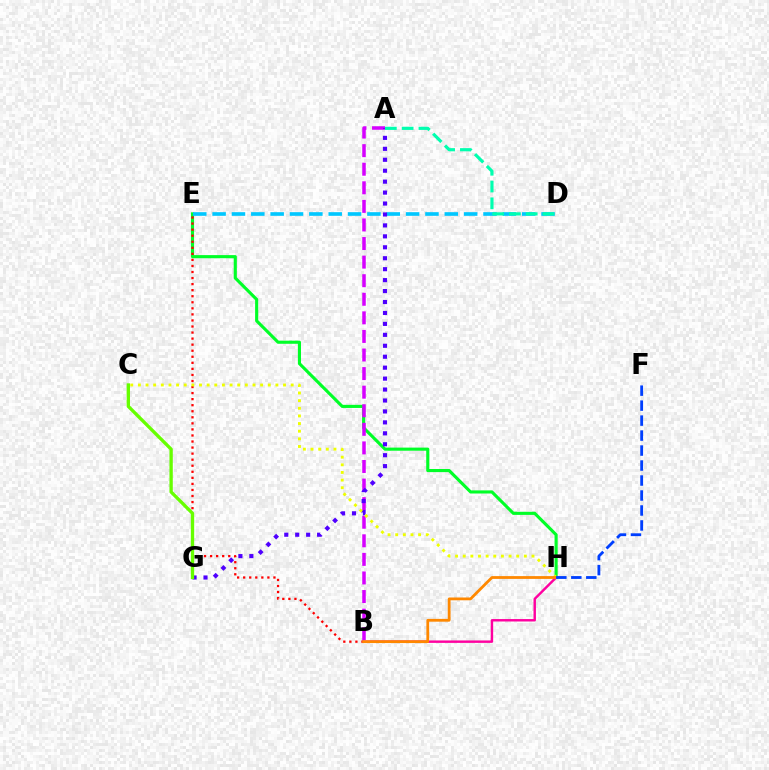{('E', 'H'): [{'color': '#00ff27', 'line_style': 'solid', 'thickness': 2.25}], ('B', 'E'): [{'color': '#ff0000', 'line_style': 'dotted', 'thickness': 1.64}], ('D', 'E'): [{'color': '#00c7ff', 'line_style': 'dashed', 'thickness': 2.63}], ('A', 'B'): [{'color': '#d600ff', 'line_style': 'dashed', 'thickness': 2.52}], ('B', 'H'): [{'color': '#ff00a0', 'line_style': 'solid', 'thickness': 1.75}, {'color': '#ff8800', 'line_style': 'solid', 'thickness': 2.01}], ('A', 'G'): [{'color': '#4f00ff', 'line_style': 'dotted', 'thickness': 2.97}], ('C', 'G'): [{'color': '#66ff00', 'line_style': 'solid', 'thickness': 2.4}], ('A', 'D'): [{'color': '#00ffaf', 'line_style': 'dashed', 'thickness': 2.28}], ('C', 'H'): [{'color': '#eeff00', 'line_style': 'dotted', 'thickness': 2.08}], ('F', 'H'): [{'color': '#003fff', 'line_style': 'dashed', 'thickness': 2.04}]}